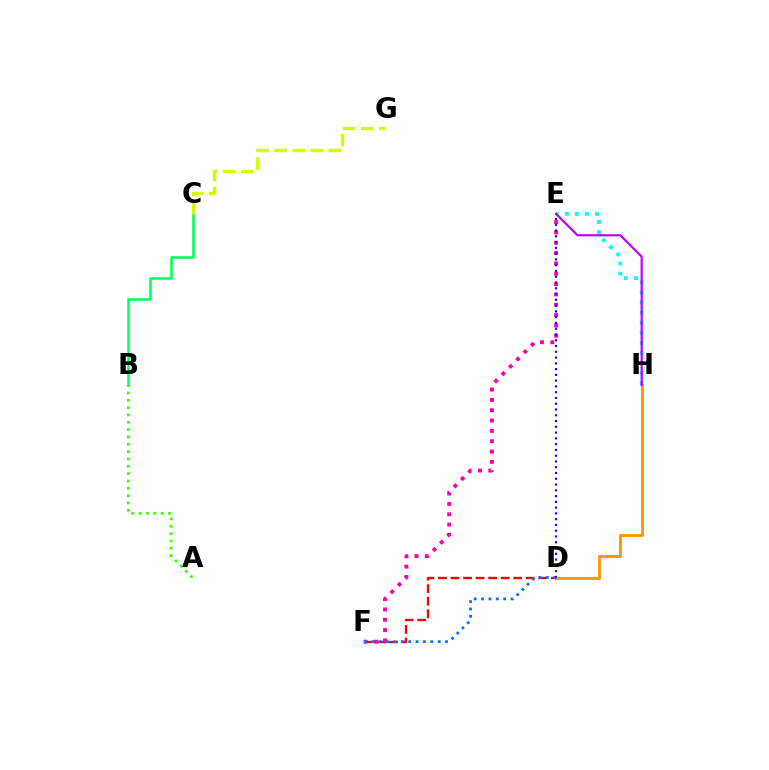{('E', 'H'): [{'color': '#00fff6', 'line_style': 'dotted', 'thickness': 2.74}, {'color': '#b900ff', 'line_style': 'solid', 'thickness': 1.56}], ('D', 'H'): [{'color': '#ff9400', 'line_style': 'solid', 'thickness': 2.04}], ('D', 'F'): [{'color': '#ff0000', 'line_style': 'dashed', 'thickness': 1.7}, {'color': '#0074ff', 'line_style': 'dotted', 'thickness': 2.0}], ('E', 'F'): [{'color': '#ff00ac', 'line_style': 'dotted', 'thickness': 2.81}], ('D', 'E'): [{'color': '#2500ff', 'line_style': 'dotted', 'thickness': 1.57}], ('B', 'C'): [{'color': '#00ff5c', 'line_style': 'solid', 'thickness': 1.83}], ('C', 'G'): [{'color': '#d1ff00', 'line_style': 'dashed', 'thickness': 2.46}], ('A', 'B'): [{'color': '#3dff00', 'line_style': 'dotted', 'thickness': 1.99}]}